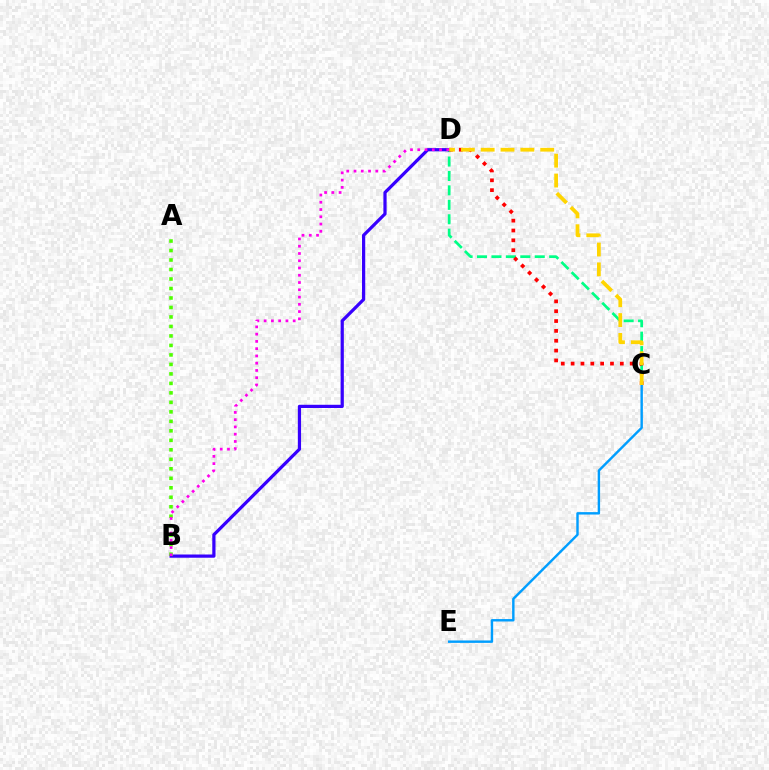{('C', 'D'): [{'color': '#00ff86', 'line_style': 'dashed', 'thickness': 1.96}, {'color': '#ff0000', 'line_style': 'dotted', 'thickness': 2.67}, {'color': '#ffd500', 'line_style': 'dashed', 'thickness': 2.7}], ('C', 'E'): [{'color': '#009eff', 'line_style': 'solid', 'thickness': 1.74}], ('B', 'D'): [{'color': '#3700ff', 'line_style': 'solid', 'thickness': 2.32}, {'color': '#ff00ed', 'line_style': 'dotted', 'thickness': 1.97}], ('A', 'B'): [{'color': '#4fff00', 'line_style': 'dotted', 'thickness': 2.58}]}